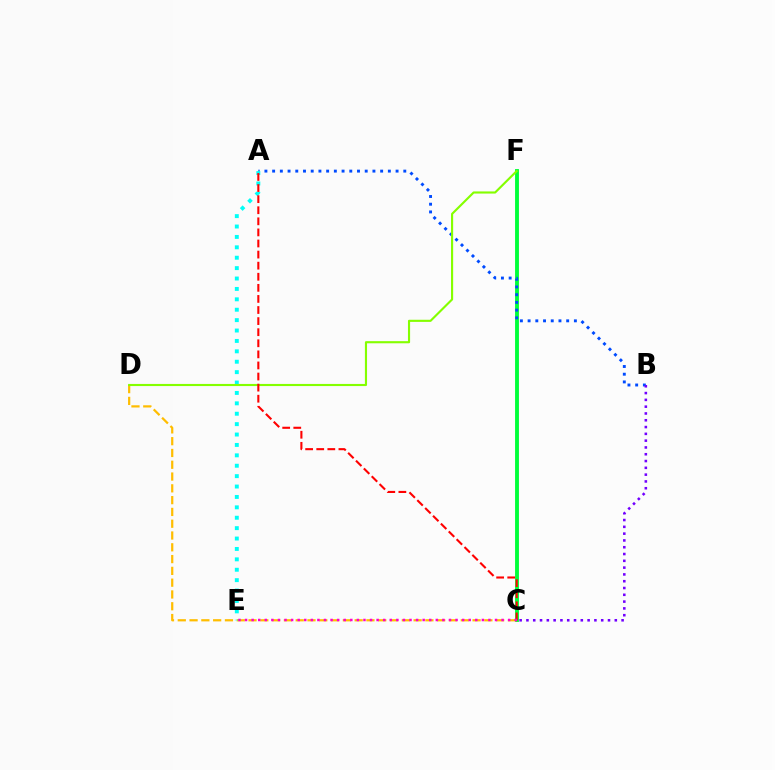{('C', 'F'): [{'color': '#00ff39', 'line_style': 'solid', 'thickness': 2.79}], ('C', 'D'): [{'color': '#ffbd00', 'line_style': 'dashed', 'thickness': 1.6}], ('A', 'B'): [{'color': '#004bff', 'line_style': 'dotted', 'thickness': 2.1}], ('A', 'E'): [{'color': '#00fff6', 'line_style': 'dotted', 'thickness': 2.83}], ('D', 'F'): [{'color': '#84ff00', 'line_style': 'solid', 'thickness': 1.53}], ('A', 'C'): [{'color': '#ff0000', 'line_style': 'dashed', 'thickness': 1.51}], ('B', 'C'): [{'color': '#7200ff', 'line_style': 'dotted', 'thickness': 1.85}], ('C', 'E'): [{'color': '#ff00cf', 'line_style': 'dotted', 'thickness': 1.79}]}